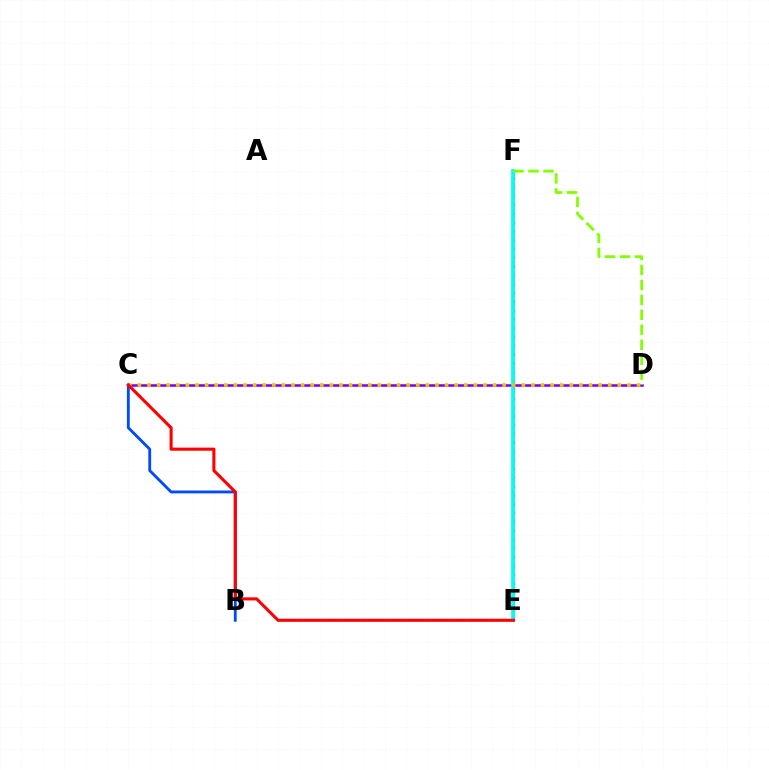{('E', 'F'): [{'color': '#00ff39', 'line_style': 'solid', 'thickness': 1.97}, {'color': '#ff00cf', 'line_style': 'dotted', 'thickness': 2.39}, {'color': '#00fff6', 'line_style': 'solid', 'thickness': 2.66}], ('C', 'D'): [{'color': '#7200ff', 'line_style': 'solid', 'thickness': 1.81}, {'color': '#ffbd00', 'line_style': 'dotted', 'thickness': 2.61}], ('B', 'C'): [{'color': '#004bff', 'line_style': 'solid', 'thickness': 2.05}], ('C', 'E'): [{'color': '#ff0000', 'line_style': 'solid', 'thickness': 2.22}], ('D', 'F'): [{'color': '#84ff00', 'line_style': 'dashed', 'thickness': 2.03}]}